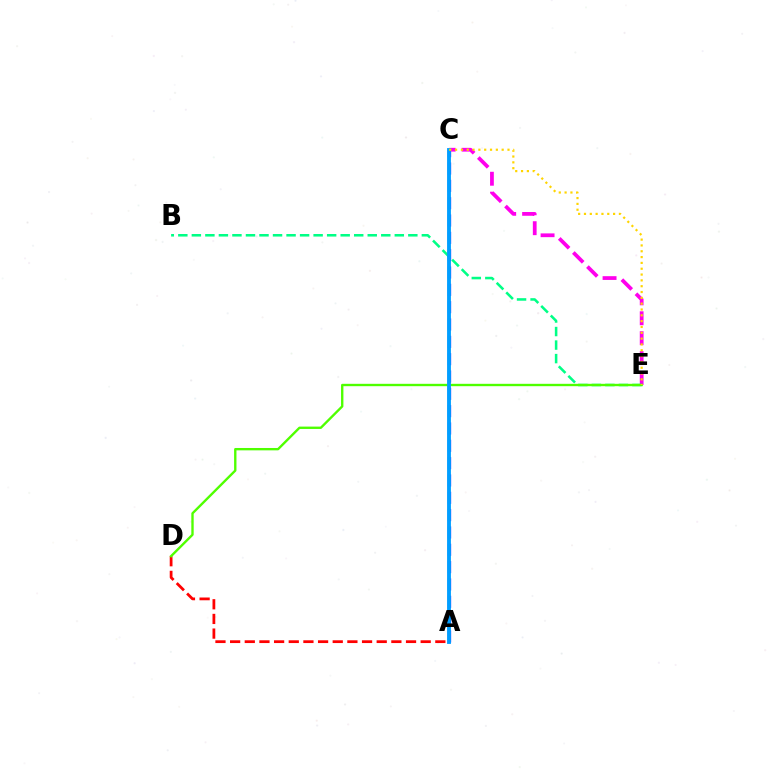{('A', 'C'): [{'color': '#3700ff', 'line_style': 'dashed', 'thickness': 2.35}, {'color': '#009eff', 'line_style': 'solid', 'thickness': 2.78}], ('C', 'E'): [{'color': '#ff00ed', 'line_style': 'dashed', 'thickness': 2.71}, {'color': '#ffd500', 'line_style': 'dotted', 'thickness': 1.58}], ('A', 'D'): [{'color': '#ff0000', 'line_style': 'dashed', 'thickness': 1.99}], ('B', 'E'): [{'color': '#00ff86', 'line_style': 'dashed', 'thickness': 1.84}], ('D', 'E'): [{'color': '#4fff00', 'line_style': 'solid', 'thickness': 1.7}]}